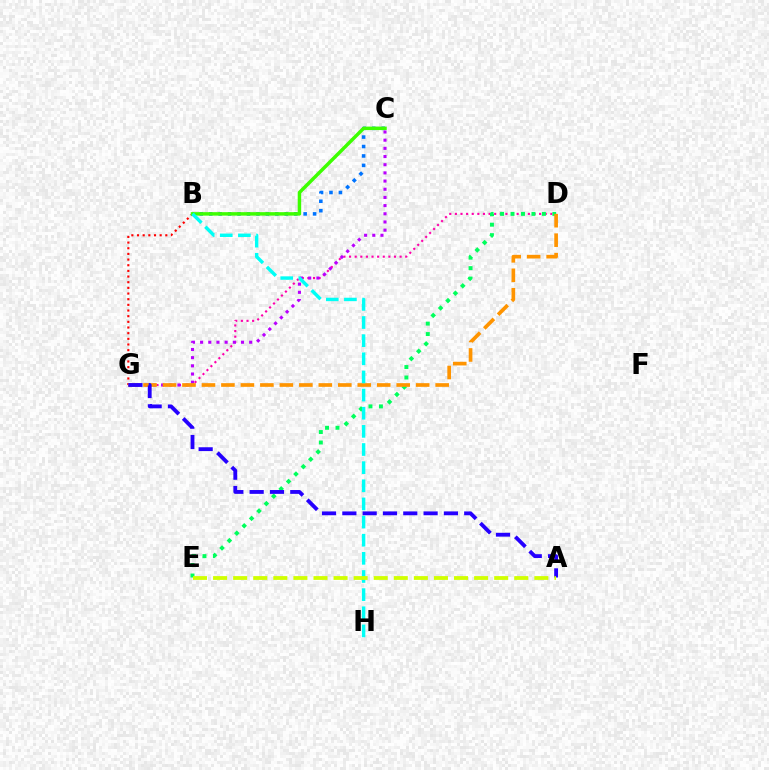{('D', 'G'): [{'color': '#ff00ac', 'line_style': 'dotted', 'thickness': 1.53}, {'color': '#ff9400', 'line_style': 'dashed', 'thickness': 2.65}], ('B', 'G'): [{'color': '#ff0000', 'line_style': 'dotted', 'thickness': 1.54}], ('D', 'E'): [{'color': '#00ff5c', 'line_style': 'dotted', 'thickness': 2.84}], ('B', 'C'): [{'color': '#0074ff', 'line_style': 'dotted', 'thickness': 2.57}, {'color': '#3dff00', 'line_style': 'solid', 'thickness': 2.5}], ('C', 'G'): [{'color': '#b900ff', 'line_style': 'dotted', 'thickness': 2.22}], ('B', 'H'): [{'color': '#00fff6', 'line_style': 'dashed', 'thickness': 2.46}], ('A', 'G'): [{'color': '#2500ff', 'line_style': 'dashed', 'thickness': 2.76}], ('A', 'E'): [{'color': '#d1ff00', 'line_style': 'dashed', 'thickness': 2.73}]}